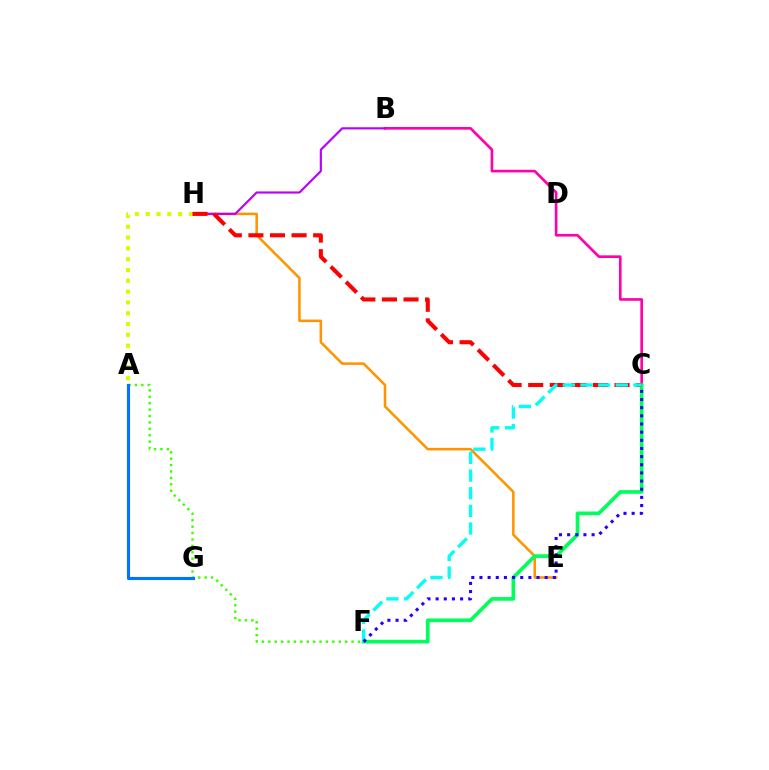{('B', 'C'): [{'color': '#ff00ac', 'line_style': 'solid', 'thickness': 1.91}], ('E', 'H'): [{'color': '#ff9400', 'line_style': 'solid', 'thickness': 1.83}], ('B', 'H'): [{'color': '#b900ff', 'line_style': 'solid', 'thickness': 1.55}], ('C', 'F'): [{'color': '#00ff5c', 'line_style': 'solid', 'thickness': 2.64}, {'color': '#00fff6', 'line_style': 'dashed', 'thickness': 2.4}, {'color': '#2500ff', 'line_style': 'dotted', 'thickness': 2.22}], ('A', 'H'): [{'color': '#d1ff00', 'line_style': 'dotted', 'thickness': 2.94}], ('C', 'H'): [{'color': '#ff0000', 'line_style': 'dashed', 'thickness': 2.93}], ('A', 'F'): [{'color': '#3dff00', 'line_style': 'dotted', 'thickness': 1.74}], ('A', 'G'): [{'color': '#0074ff', 'line_style': 'solid', 'thickness': 2.24}]}